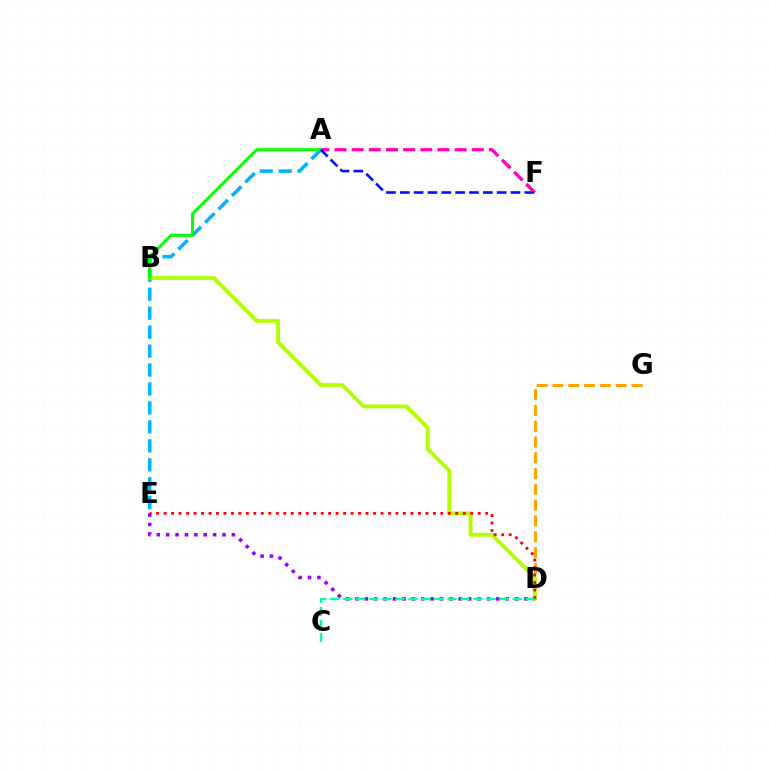{('A', 'F'): [{'color': '#ff00bd', 'line_style': 'dashed', 'thickness': 2.33}, {'color': '#0010ff', 'line_style': 'dashed', 'thickness': 1.88}], ('A', 'E'): [{'color': '#00b5ff', 'line_style': 'dashed', 'thickness': 2.57}], ('D', 'G'): [{'color': '#ffa500', 'line_style': 'dashed', 'thickness': 2.15}], ('B', 'D'): [{'color': '#b3ff00', 'line_style': 'solid', 'thickness': 2.76}], ('D', 'E'): [{'color': '#ff0000', 'line_style': 'dotted', 'thickness': 2.03}, {'color': '#9b00ff', 'line_style': 'dotted', 'thickness': 2.55}], ('A', 'B'): [{'color': '#08ff00', 'line_style': 'solid', 'thickness': 2.19}], ('C', 'D'): [{'color': '#00ff9d', 'line_style': 'dashed', 'thickness': 1.77}]}